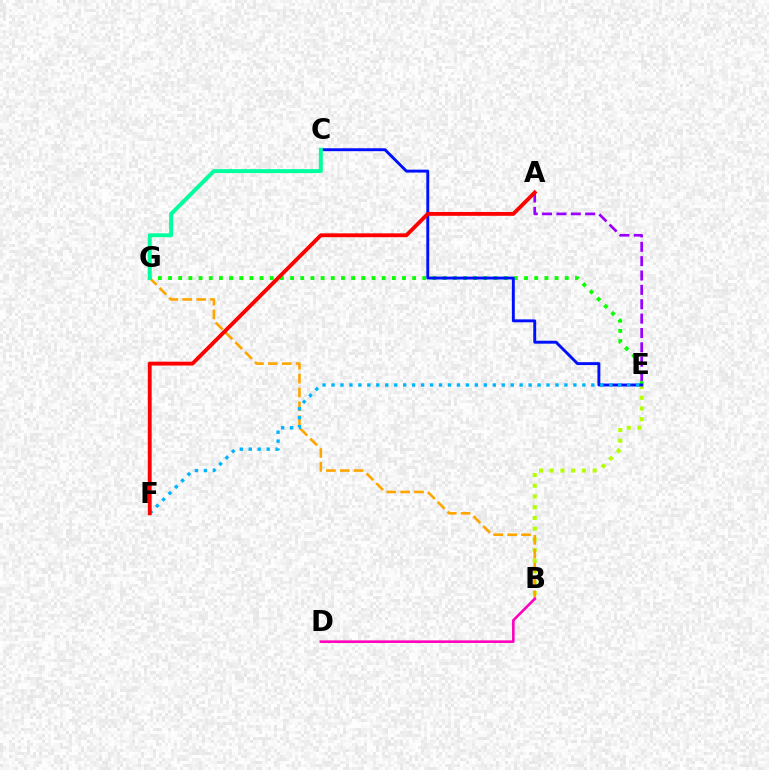{('E', 'G'): [{'color': '#08ff00', 'line_style': 'dotted', 'thickness': 2.76}], ('B', 'E'): [{'color': '#b3ff00', 'line_style': 'dotted', 'thickness': 2.92}], ('B', 'G'): [{'color': '#ffa500', 'line_style': 'dashed', 'thickness': 1.88}], ('C', 'E'): [{'color': '#0010ff', 'line_style': 'solid', 'thickness': 2.1}], ('E', 'F'): [{'color': '#00b5ff', 'line_style': 'dotted', 'thickness': 2.43}], ('C', 'G'): [{'color': '#00ff9d', 'line_style': 'solid', 'thickness': 2.84}], ('A', 'E'): [{'color': '#9b00ff', 'line_style': 'dashed', 'thickness': 1.95}], ('B', 'D'): [{'color': '#ff00bd', 'line_style': 'solid', 'thickness': 1.88}], ('A', 'F'): [{'color': '#ff0000', 'line_style': 'solid', 'thickness': 2.77}]}